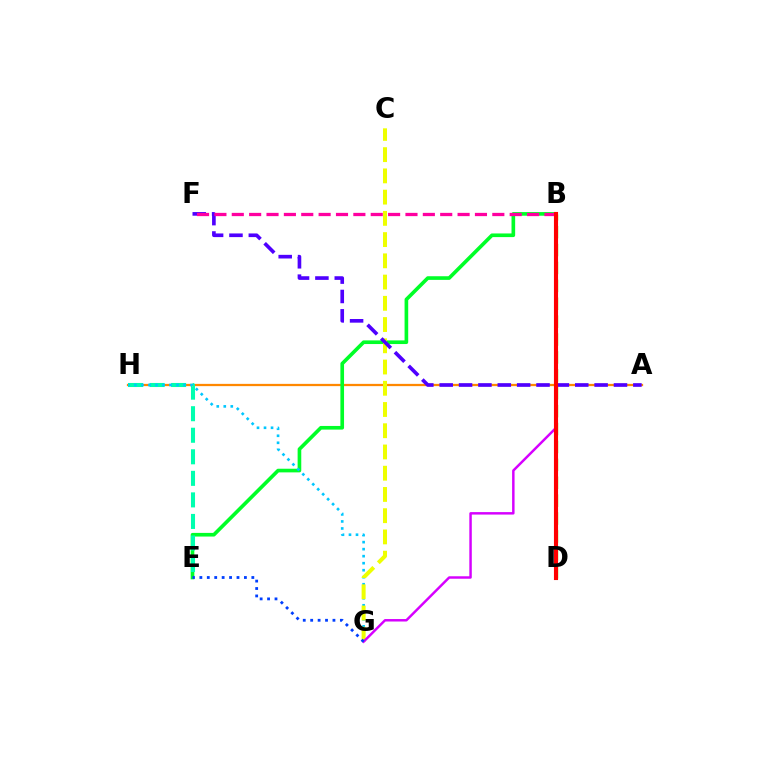{('A', 'H'): [{'color': '#ff8800', 'line_style': 'solid', 'thickness': 1.62}], ('B', 'D'): [{'color': '#66ff00', 'line_style': 'dashed', 'thickness': 2.43}, {'color': '#ff0000', 'line_style': 'solid', 'thickness': 2.96}], ('B', 'E'): [{'color': '#00ff27', 'line_style': 'solid', 'thickness': 2.62}], ('E', 'H'): [{'color': '#00ffaf', 'line_style': 'dashed', 'thickness': 2.93}], ('G', 'H'): [{'color': '#00c7ff', 'line_style': 'dotted', 'thickness': 1.91}], ('C', 'G'): [{'color': '#eeff00', 'line_style': 'dashed', 'thickness': 2.89}], ('A', 'F'): [{'color': '#4f00ff', 'line_style': 'dashed', 'thickness': 2.63}], ('B', 'F'): [{'color': '#ff00a0', 'line_style': 'dashed', 'thickness': 2.36}], ('B', 'G'): [{'color': '#d600ff', 'line_style': 'solid', 'thickness': 1.77}], ('E', 'G'): [{'color': '#003fff', 'line_style': 'dotted', 'thickness': 2.02}]}